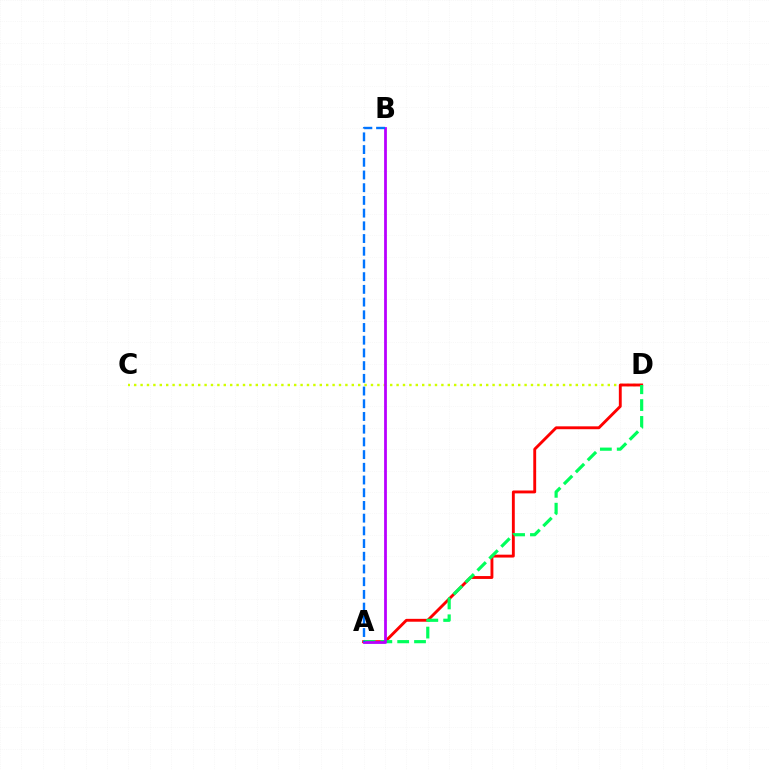{('C', 'D'): [{'color': '#d1ff00', 'line_style': 'dotted', 'thickness': 1.74}], ('A', 'D'): [{'color': '#ff0000', 'line_style': 'solid', 'thickness': 2.07}, {'color': '#00ff5c', 'line_style': 'dashed', 'thickness': 2.29}], ('A', 'B'): [{'color': '#b900ff', 'line_style': 'solid', 'thickness': 2.0}, {'color': '#0074ff', 'line_style': 'dashed', 'thickness': 1.73}]}